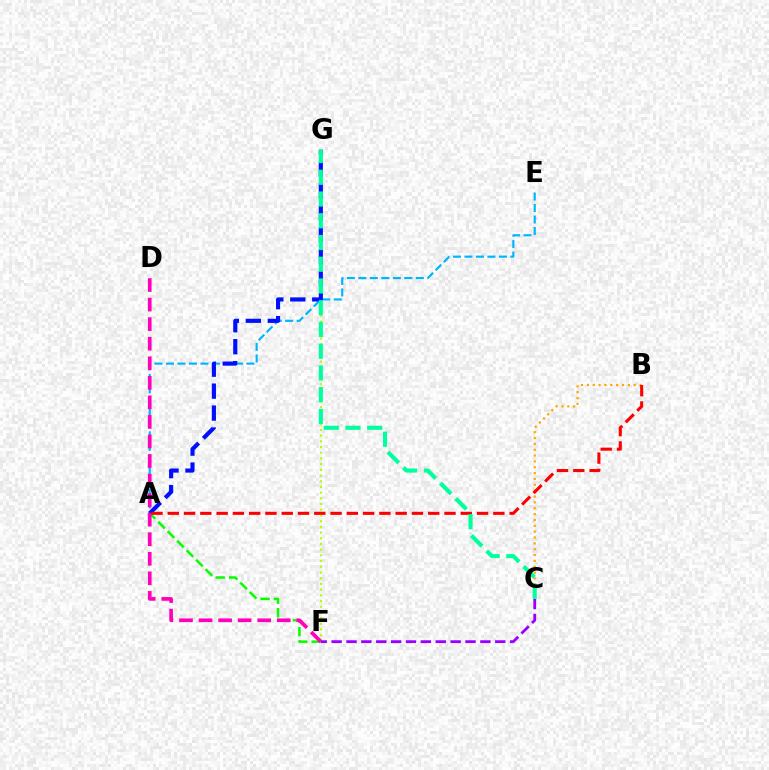{('B', 'C'): [{'color': '#ffa500', 'line_style': 'dotted', 'thickness': 1.59}], ('A', 'F'): [{'color': '#08ff00', 'line_style': 'dashed', 'thickness': 1.82}], ('F', 'G'): [{'color': '#b3ff00', 'line_style': 'dotted', 'thickness': 1.55}], ('C', 'F'): [{'color': '#9b00ff', 'line_style': 'dashed', 'thickness': 2.02}], ('A', 'E'): [{'color': '#00b5ff', 'line_style': 'dashed', 'thickness': 1.56}], ('A', 'G'): [{'color': '#0010ff', 'line_style': 'dashed', 'thickness': 2.98}], ('D', 'F'): [{'color': '#ff00bd', 'line_style': 'dashed', 'thickness': 2.66}], ('A', 'B'): [{'color': '#ff0000', 'line_style': 'dashed', 'thickness': 2.21}], ('C', 'G'): [{'color': '#00ff9d', 'line_style': 'dashed', 'thickness': 2.95}]}